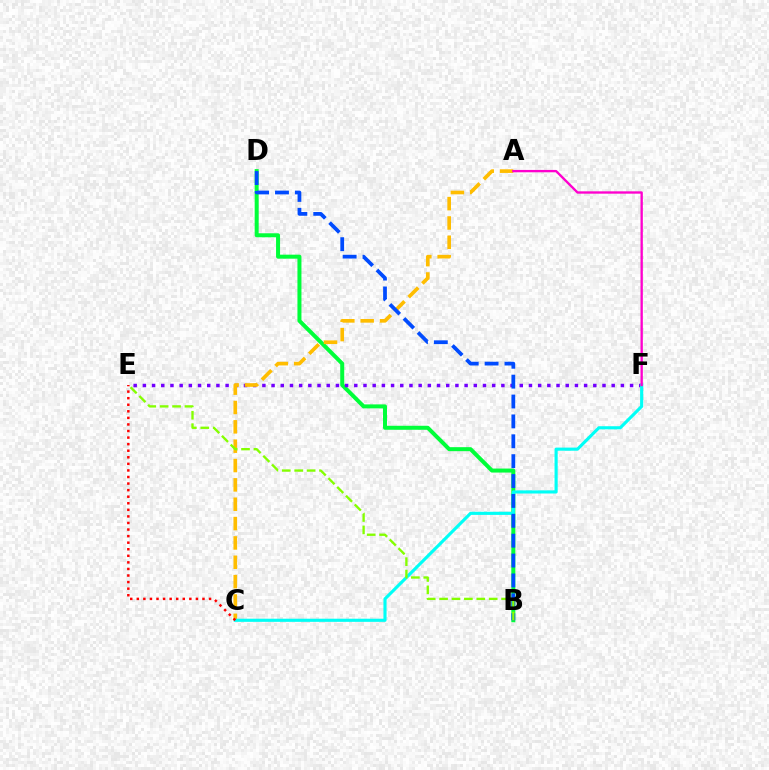{('B', 'D'): [{'color': '#00ff39', 'line_style': 'solid', 'thickness': 2.88}, {'color': '#004bff', 'line_style': 'dashed', 'thickness': 2.7}], ('E', 'F'): [{'color': '#7200ff', 'line_style': 'dotted', 'thickness': 2.5}], ('A', 'C'): [{'color': '#ffbd00', 'line_style': 'dashed', 'thickness': 2.63}], ('C', 'F'): [{'color': '#00fff6', 'line_style': 'solid', 'thickness': 2.25}], ('B', 'E'): [{'color': '#84ff00', 'line_style': 'dashed', 'thickness': 1.68}], ('C', 'E'): [{'color': '#ff0000', 'line_style': 'dotted', 'thickness': 1.78}], ('A', 'F'): [{'color': '#ff00cf', 'line_style': 'solid', 'thickness': 1.69}]}